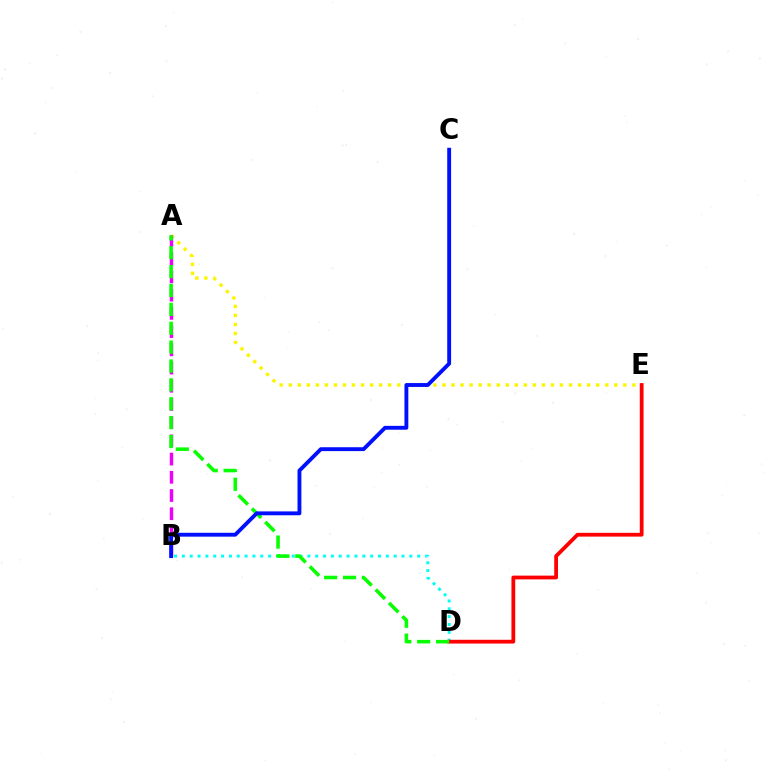{('B', 'D'): [{'color': '#00fff6', 'line_style': 'dotted', 'thickness': 2.13}], ('A', 'E'): [{'color': '#fcf500', 'line_style': 'dotted', 'thickness': 2.46}], ('D', 'E'): [{'color': '#ff0000', 'line_style': 'solid', 'thickness': 2.72}], ('A', 'B'): [{'color': '#ee00ff', 'line_style': 'dashed', 'thickness': 2.47}], ('A', 'D'): [{'color': '#08ff00', 'line_style': 'dashed', 'thickness': 2.56}], ('B', 'C'): [{'color': '#0010ff', 'line_style': 'solid', 'thickness': 2.79}]}